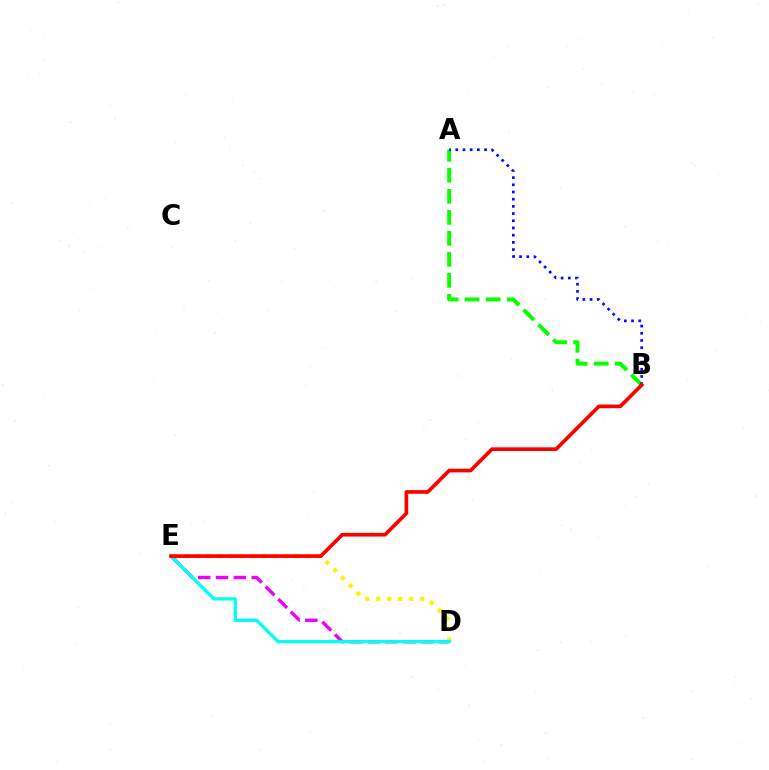{('A', 'B'): [{'color': '#08ff00', 'line_style': 'dashed', 'thickness': 2.86}, {'color': '#0010ff', 'line_style': 'dotted', 'thickness': 1.95}], ('D', 'E'): [{'color': '#fcf500', 'line_style': 'dotted', 'thickness': 2.99}, {'color': '#ee00ff', 'line_style': 'dashed', 'thickness': 2.42}, {'color': '#00fff6', 'line_style': 'solid', 'thickness': 2.36}], ('B', 'E'): [{'color': '#ff0000', 'line_style': 'solid', 'thickness': 2.65}]}